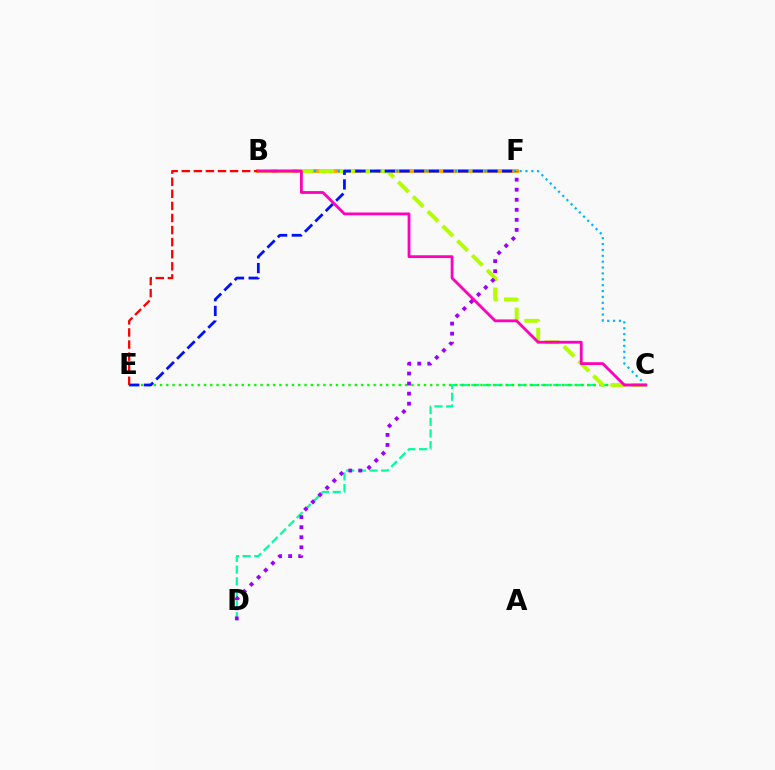{('B', 'F'): [{'color': '#ffa500', 'line_style': 'solid', 'thickness': 2.82}], ('B', 'E'): [{'color': '#ff0000', 'line_style': 'dashed', 'thickness': 1.64}], ('B', 'C'): [{'color': '#00b5ff', 'line_style': 'dotted', 'thickness': 1.6}, {'color': '#b3ff00', 'line_style': 'dashed', 'thickness': 2.83}, {'color': '#ff00bd', 'line_style': 'solid', 'thickness': 2.02}], ('C', 'D'): [{'color': '#00ff9d', 'line_style': 'dashed', 'thickness': 1.58}], ('C', 'E'): [{'color': '#08ff00', 'line_style': 'dotted', 'thickness': 1.71}], ('E', 'F'): [{'color': '#0010ff', 'line_style': 'dashed', 'thickness': 1.99}], ('D', 'F'): [{'color': '#9b00ff', 'line_style': 'dotted', 'thickness': 2.73}]}